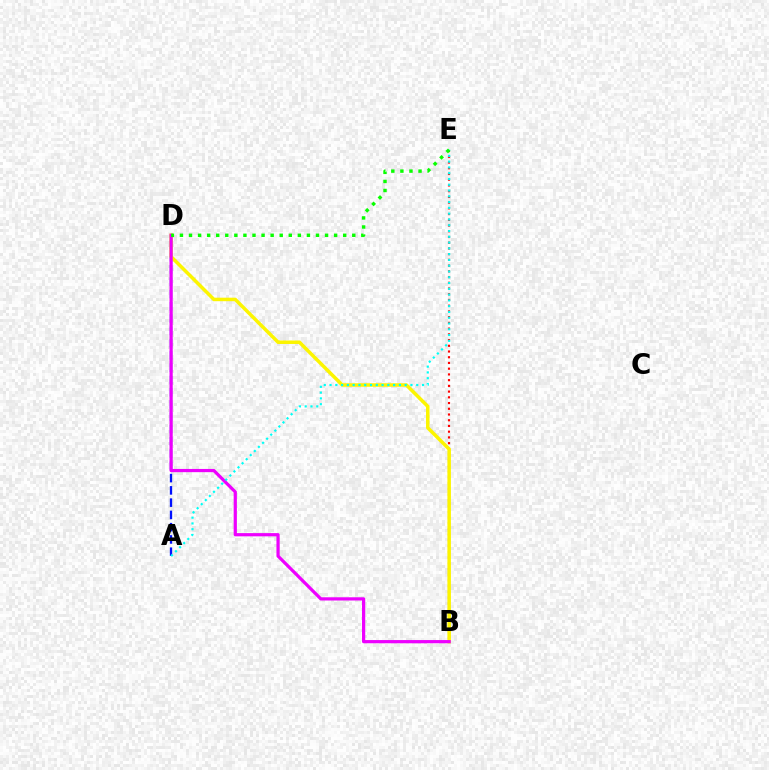{('B', 'E'): [{'color': '#ff0000', 'line_style': 'dotted', 'thickness': 1.56}], ('A', 'D'): [{'color': '#0010ff', 'line_style': 'dashed', 'thickness': 1.67}], ('B', 'D'): [{'color': '#fcf500', 'line_style': 'solid', 'thickness': 2.53}, {'color': '#ee00ff', 'line_style': 'solid', 'thickness': 2.31}], ('A', 'E'): [{'color': '#00fff6', 'line_style': 'dotted', 'thickness': 1.57}], ('D', 'E'): [{'color': '#08ff00', 'line_style': 'dotted', 'thickness': 2.46}]}